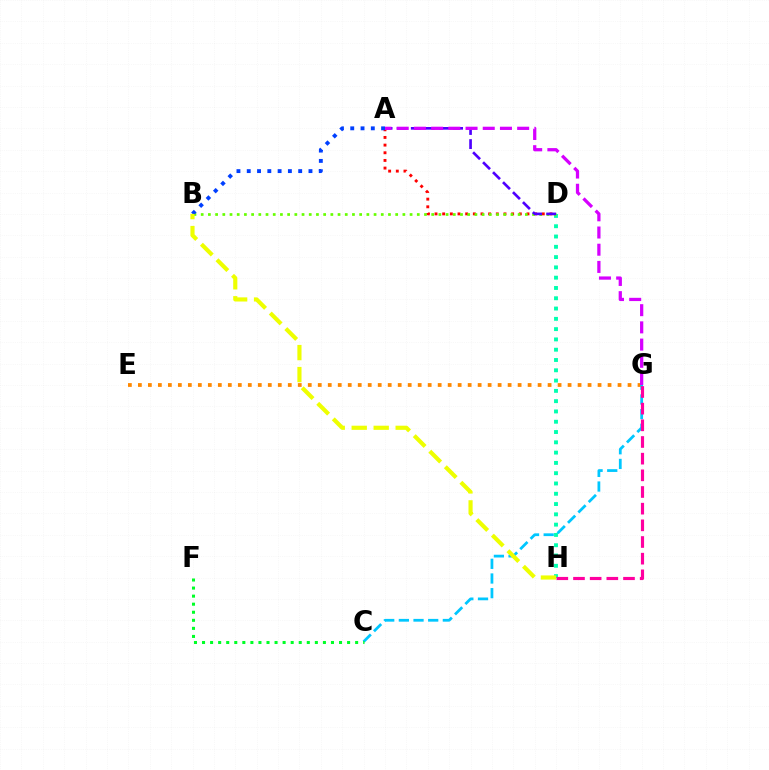{('D', 'H'): [{'color': '#00ffaf', 'line_style': 'dotted', 'thickness': 2.8}], ('E', 'G'): [{'color': '#ff8800', 'line_style': 'dotted', 'thickness': 2.72}], ('A', 'D'): [{'color': '#ff0000', 'line_style': 'dotted', 'thickness': 2.08}, {'color': '#4f00ff', 'line_style': 'dashed', 'thickness': 1.92}], ('B', 'D'): [{'color': '#66ff00', 'line_style': 'dotted', 'thickness': 1.96}], ('C', 'G'): [{'color': '#00c7ff', 'line_style': 'dashed', 'thickness': 1.99}], ('C', 'F'): [{'color': '#00ff27', 'line_style': 'dotted', 'thickness': 2.19}], ('A', 'B'): [{'color': '#003fff', 'line_style': 'dotted', 'thickness': 2.8}], ('G', 'H'): [{'color': '#ff00a0', 'line_style': 'dashed', 'thickness': 2.26}], ('B', 'H'): [{'color': '#eeff00', 'line_style': 'dashed', 'thickness': 2.99}], ('A', 'G'): [{'color': '#d600ff', 'line_style': 'dashed', 'thickness': 2.34}]}